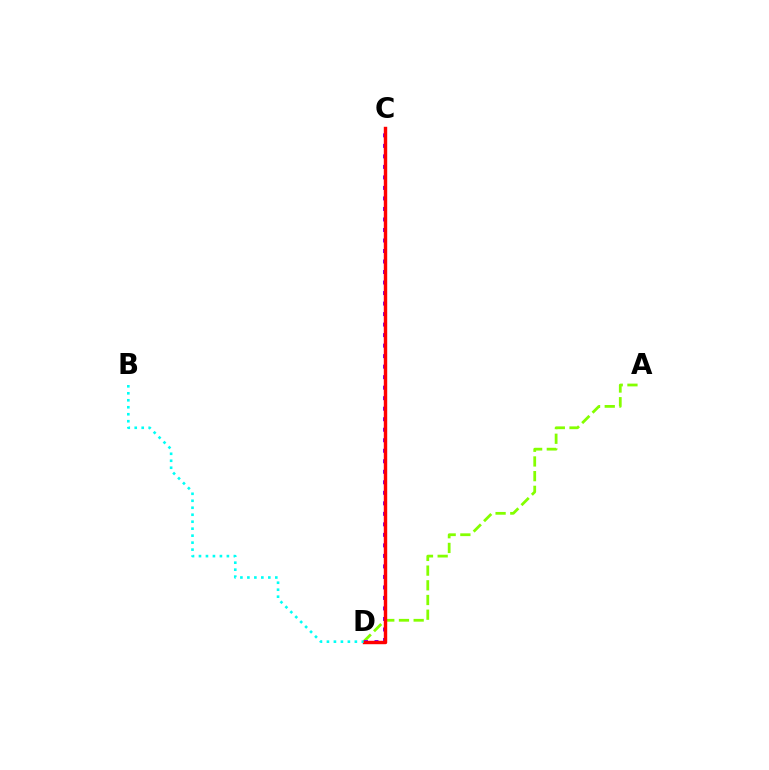{('A', 'D'): [{'color': '#84ff00', 'line_style': 'dashed', 'thickness': 2.0}], ('C', 'D'): [{'color': '#7200ff', 'line_style': 'dotted', 'thickness': 2.86}, {'color': '#ff0000', 'line_style': 'solid', 'thickness': 2.47}], ('B', 'D'): [{'color': '#00fff6', 'line_style': 'dotted', 'thickness': 1.9}]}